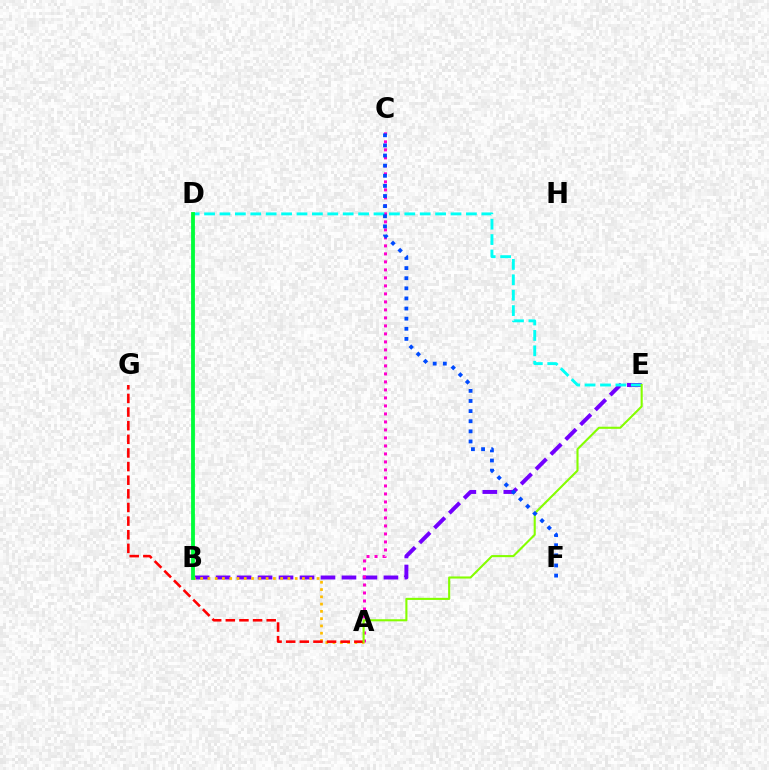{('B', 'E'): [{'color': '#7200ff', 'line_style': 'dashed', 'thickness': 2.85}], ('A', 'C'): [{'color': '#ff00cf', 'line_style': 'dotted', 'thickness': 2.17}], ('D', 'E'): [{'color': '#00fff6', 'line_style': 'dashed', 'thickness': 2.09}], ('A', 'B'): [{'color': '#ffbd00', 'line_style': 'dotted', 'thickness': 1.98}], ('B', 'D'): [{'color': '#00ff39', 'line_style': 'solid', 'thickness': 2.75}], ('A', 'G'): [{'color': '#ff0000', 'line_style': 'dashed', 'thickness': 1.85}], ('A', 'E'): [{'color': '#84ff00', 'line_style': 'solid', 'thickness': 1.51}], ('C', 'F'): [{'color': '#004bff', 'line_style': 'dotted', 'thickness': 2.75}]}